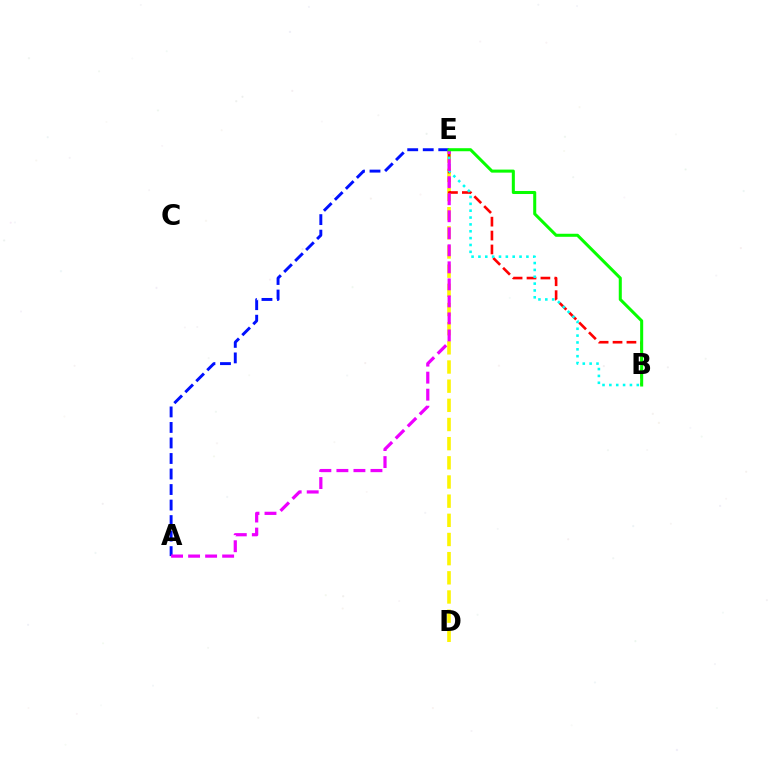{('D', 'E'): [{'color': '#fcf500', 'line_style': 'dashed', 'thickness': 2.6}], ('B', 'E'): [{'color': '#ff0000', 'line_style': 'dashed', 'thickness': 1.89}, {'color': '#00fff6', 'line_style': 'dotted', 'thickness': 1.86}, {'color': '#08ff00', 'line_style': 'solid', 'thickness': 2.19}], ('A', 'E'): [{'color': '#0010ff', 'line_style': 'dashed', 'thickness': 2.11}, {'color': '#ee00ff', 'line_style': 'dashed', 'thickness': 2.31}]}